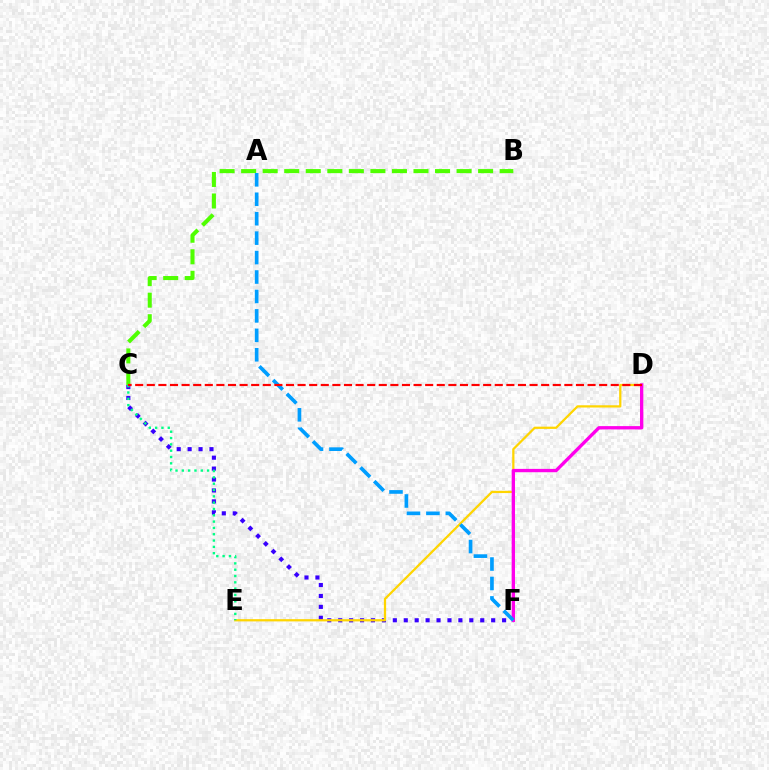{('B', 'C'): [{'color': '#4fff00', 'line_style': 'dashed', 'thickness': 2.93}], ('C', 'F'): [{'color': '#3700ff', 'line_style': 'dotted', 'thickness': 2.97}], ('D', 'E'): [{'color': '#ffd500', 'line_style': 'solid', 'thickness': 1.61}], ('D', 'F'): [{'color': '#ff00ed', 'line_style': 'solid', 'thickness': 2.4}], ('A', 'F'): [{'color': '#009eff', 'line_style': 'dashed', 'thickness': 2.64}], ('C', 'E'): [{'color': '#00ff86', 'line_style': 'dotted', 'thickness': 1.72}], ('C', 'D'): [{'color': '#ff0000', 'line_style': 'dashed', 'thickness': 1.58}]}